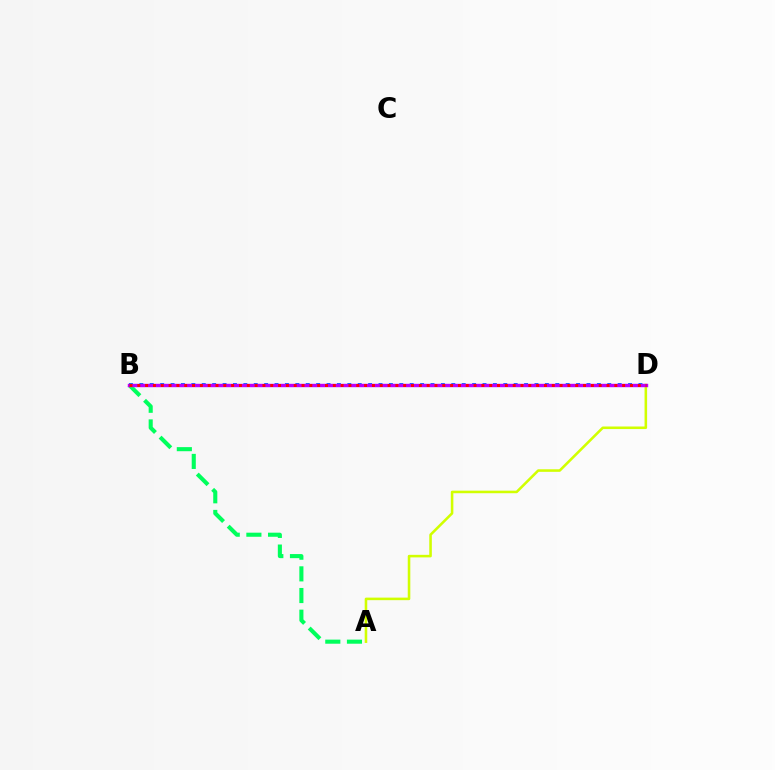{('B', 'D'): [{'color': '#0074ff', 'line_style': 'dotted', 'thickness': 2.83}, {'color': '#b900ff', 'line_style': 'solid', 'thickness': 2.46}, {'color': '#ff0000', 'line_style': 'dotted', 'thickness': 2.12}], ('A', 'D'): [{'color': '#d1ff00', 'line_style': 'solid', 'thickness': 1.84}], ('A', 'B'): [{'color': '#00ff5c', 'line_style': 'dashed', 'thickness': 2.94}]}